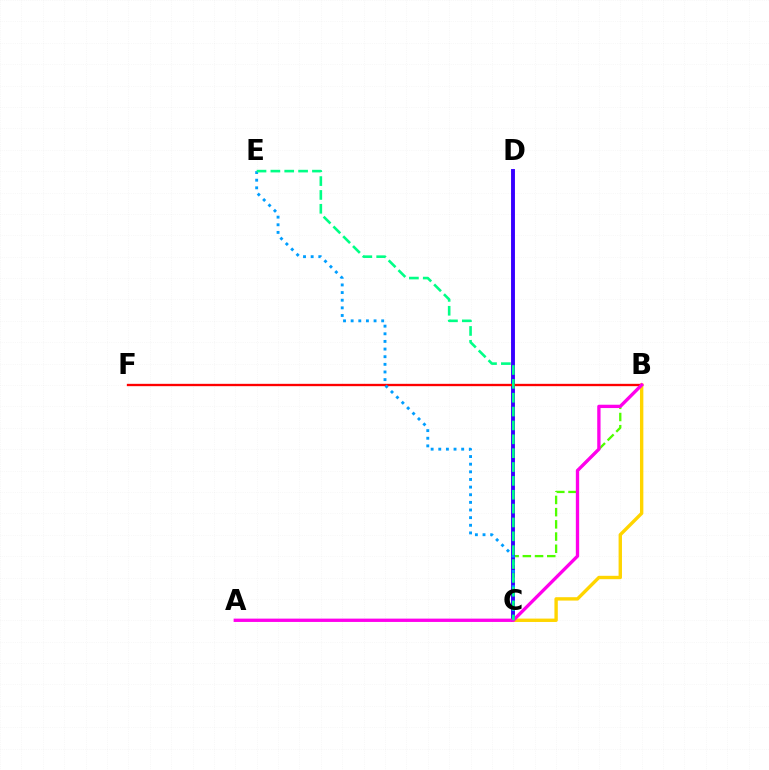{('B', 'C'): [{'color': '#4fff00', 'line_style': 'dashed', 'thickness': 1.66}, {'color': '#ffd500', 'line_style': 'solid', 'thickness': 2.43}], ('C', 'D'): [{'color': '#3700ff', 'line_style': 'solid', 'thickness': 2.81}], ('B', 'F'): [{'color': '#ff0000', 'line_style': 'solid', 'thickness': 1.68}], ('A', 'B'): [{'color': '#ff00ed', 'line_style': 'solid', 'thickness': 2.39}], ('C', 'E'): [{'color': '#009eff', 'line_style': 'dotted', 'thickness': 2.07}, {'color': '#00ff86', 'line_style': 'dashed', 'thickness': 1.88}]}